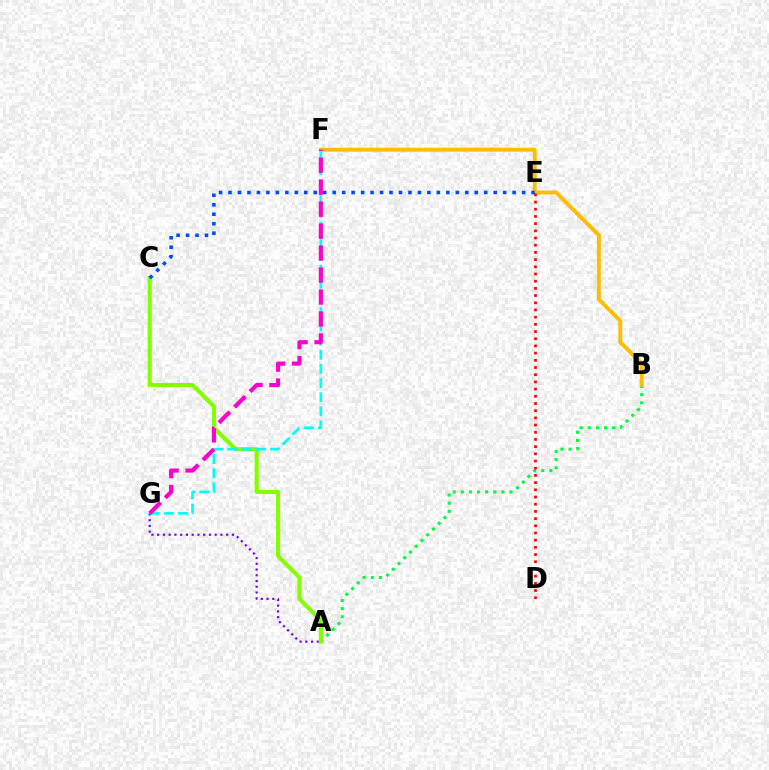{('A', 'B'): [{'color': '#00ff39', 'line_style': 'dotted', 'thickness': 2.21}], ('A', 'G'): [{'color': '#7200ff', 'line_style': 'dotted', 'thickness': 1.56}], ('B', 'F'): [{'color': '#ffbd00', 'line_style': 'solid', 'thickness': 2.8}], ('A', 'C'): [{'color': '#84ff00', 'line_style': 'solid', 'thickness': 2.96}], ('F', 'G'): [{'color': '#00fff6', 'line_style': 'dashed', 'thickness': 1.93}, {'color': '#ff00cf', 'line_style': 'dashed', 'thickness': 2.99}], ('D', 'E'): [{'color': '#ff0000', 'line_style': 'dotted', 'thickness': 1.95}], ('C', 'E'): [{'color': '#004bff', 'line_style': 'dotted', 'thickness': 2.57}]}